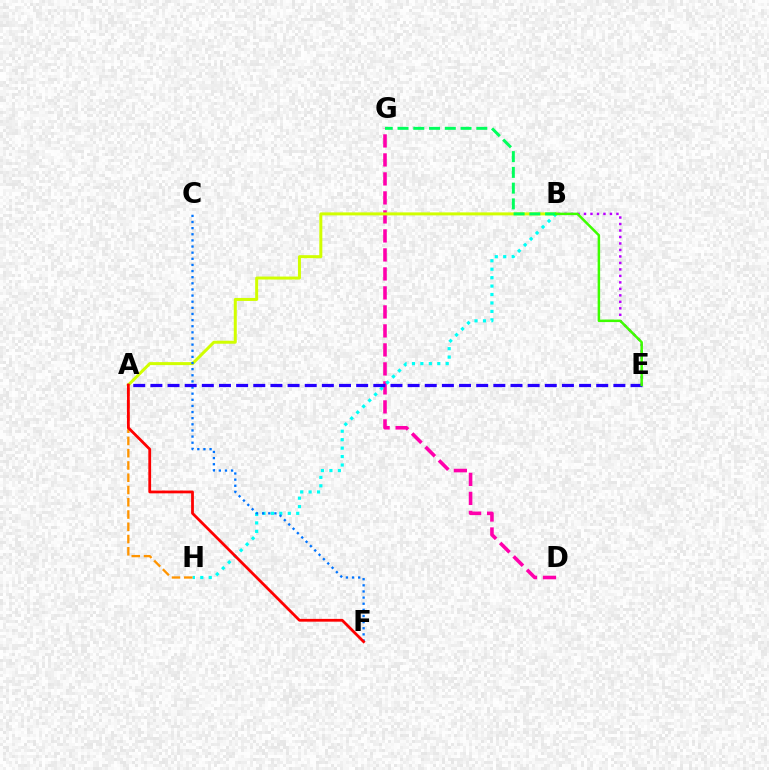{('D', 'G'): [{'color': '#ff00ac', 'line_style': 'dashed', 'thickness': 2.58}], ('B', 'E'): [{'color': '#b900ff', 'line_style': 'dotted', 'thickness': 1.76}, {'color': '#3dff00', 'line_style': 'solid', 'thickness': 1.8}], ('A', 'B'): [{'color': '#d1ff00', 'line_style': 'solid', 'thickness': 2.15}], ('B', 'H'): [{'color': '#00fff6', 'line_style': 'dotted', 'thickness': 2.29}], ('C', 'F'): [{'color': '#0074ff', 'line_style': 'dotted', 'thickness': 1.67}], ('A', 'E'): [{'color': '#2500ff', 'line_style': 'dashed', 'thickness': 2.33}], ('B', 'G'): [{'color': '#00ff5c', 'line_style': 'dashed', 'thickness': 2.14}], ('A', 'H'): [{'color': '#ff9400', 'line_style': 'dashed', 'thickness': 1.67}], ('A', 'F'): [{'color': '#ff0000', 'line_style': 'solid', 'thickness': 2.0}]}